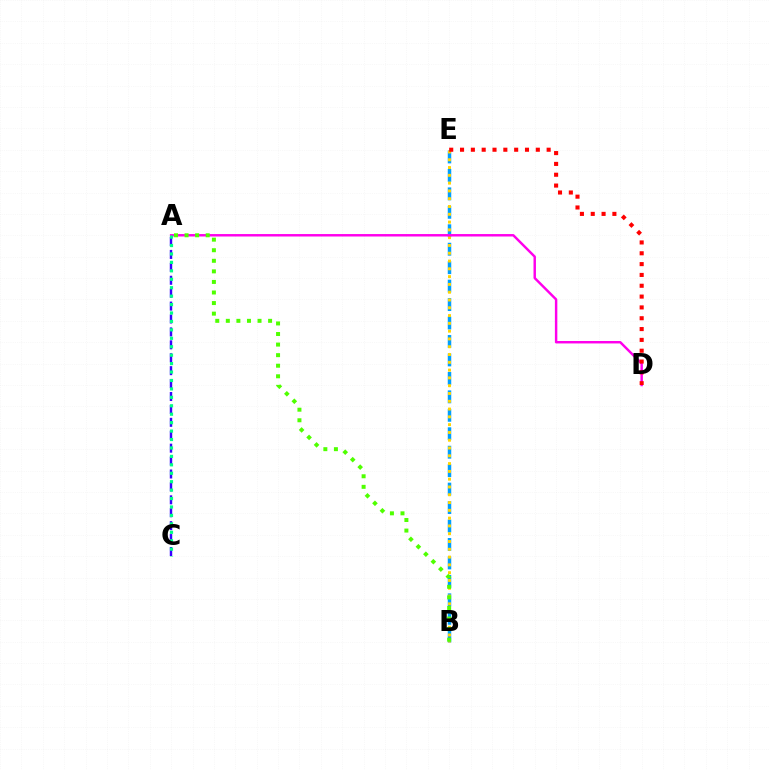{('B', 'E'): [{'color': '#009eff', 'line_style': 'dashed', 'thickness': 2.51}, {'color': '#ffd500', 'line_style': 'dotted', 'thickness': 2.12}], ('A', 'C'): [{'color': '#3700ff', 'line_style': 'dashed', 'thickness': 1.75}, {'color': '#00ff86', 'line_style': 'dotted', 'thickness': 2.29}], ('A', 'D'): [{'color': '#ff00ed', 'line_style': 'solid', 'thickness': 1.76}], ('D', 'E'): [{'color': '#ff0000', 'line_style': 'dotted', 'thickness': 2.94}], ('A', 'B'): [{'color': '#4fff00', 'line_style': 'dotted', 'thickness': 2.87}]}